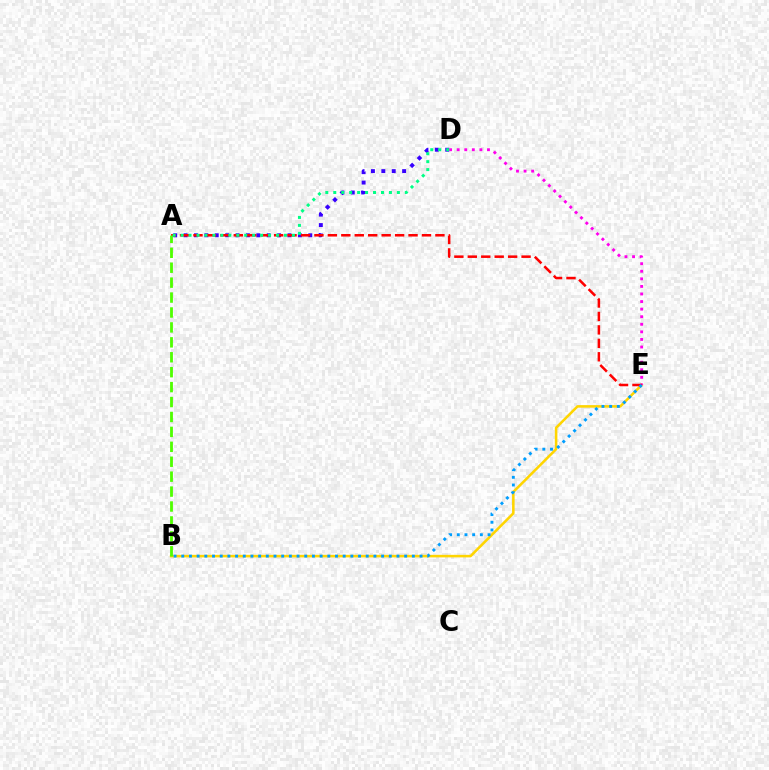{('B', 'E'): [{'color': '#ffd500', 'line_style': 'solid', 'thickness': 1.84}, {'color': '#009eff', 'line_style': 'dotted', 'thickness': 2.09}], ('A', 'D'): [{'color': '#3700ff', 'line_style': 'dotted', 'thickness': 2.82}, {'color': '#00ff86', 'line_style': 'dotted', 'thickness': 2.16}], ('D', 'E'): [{'color': '#ff00ed', 'line_style': 'dotted', 'thickness': 2.06}], ('A', 'E'): [{'color': '#ff0000', 'line_style': 'dashed', 'thickness': 1.83}], ('A', 'B'): [{'color': '#4fff00', 'line_style': 'dashed', 'thickness': 2.03}]}